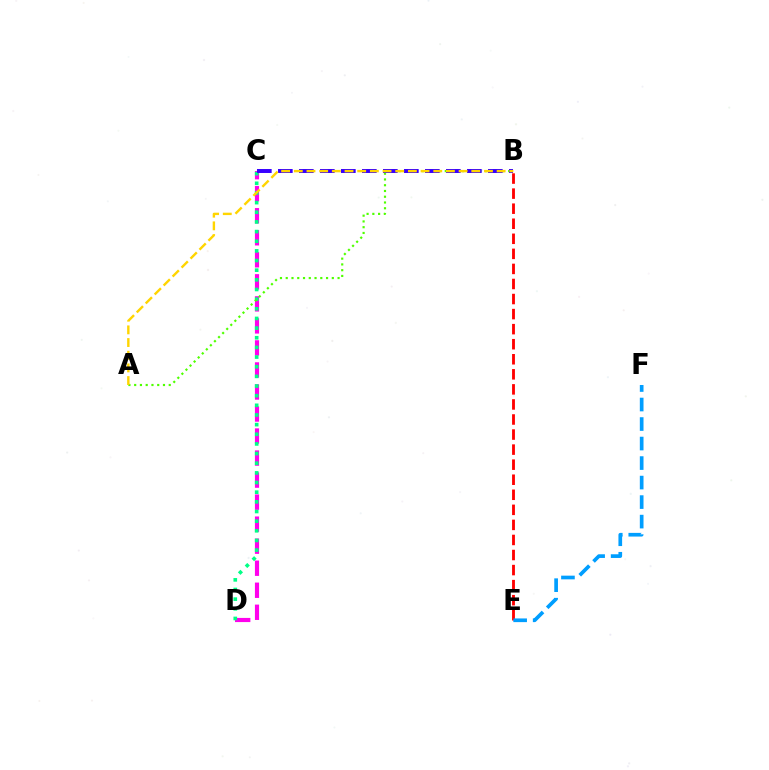{('C', 'D'): [{'color': '#ff00ed', 'line_style': 'dashed', 'thickness': 2.99}, {'color': '#00ff86', 'line_style': 'dotted', 'thickness': 2.62}], ('B', 'E'): [{'color': '#ff0000', 'line_style': 'dashed', 'thickness': 2.05}], ('A', 'B'): [{'color': '#4fff00', 'line_style': 'dotted', 'thickness': 1.57}, {'color': '#ffd500', 'line_style': 'dashed', 'thickness': 1.72}], ('E', 'F'): [{'color': '#009eff', 'line_style': 'dashed', 'thickness': 2.65}], ('B', 'C'): [{'color': '#3700ff', 'line_style': 'dashed', 'thickness': 2.85}]}